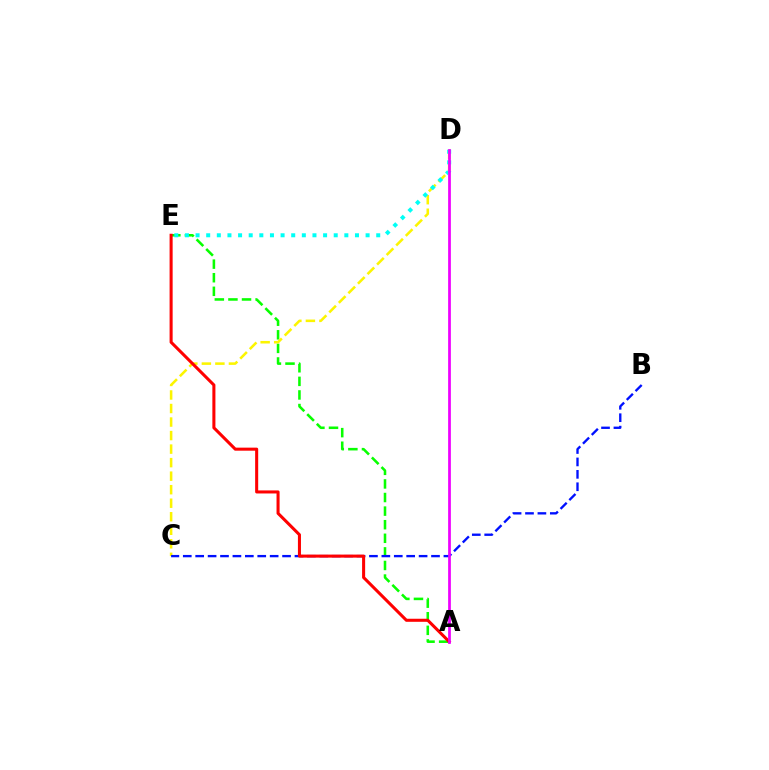{('A', 'E'): [{'color': '#08ff00', 'line_style': 'dashed', 'thickness': 1.85}, {'color': '#ff0000', 'line_style': 'solid', 'thickness': 2.2}], ('C', 'D'): [{'color': '#fcf500', 'line_style': 'dashed', 'thickness': 1.84}], ('D', 'E'): [{'color': '#00fff6', 'line_style': 'dotted', 'thickness': 2.89}], ('B', 'C'): [{'color': '#0010ff', 'line_style': 'dashed', 'thickness': 1.69}], ('A', 'D'): [{'color': '#ee00ff', 'line_style': 'solid', 'thickness': 1.97}]}